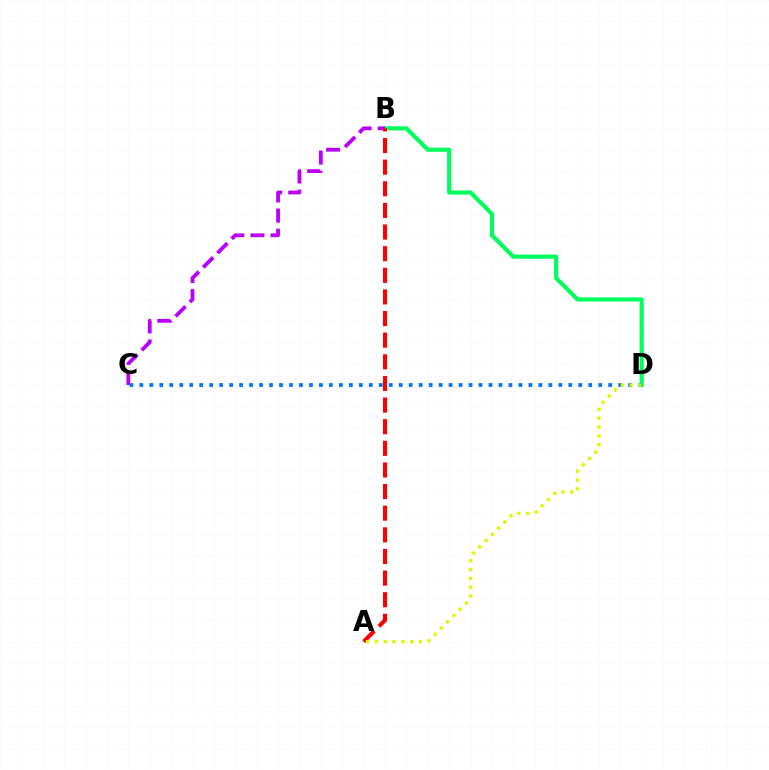{('B', 'D'): [{'color': '#00ff5c', 'line_style': 'solid', 'thickness': 3.0}], ('B', 'C'): [{'color': '#b900ff', 'line_style': 'dashed', 'thickness': 2.74}], ('A', 'B'): [{'color': '#ff0000', 'line_style': 'dashed', 'thickness': 2.94}], ('C', 'D'): [{'color': '#0074ff', 'line_style': 'dotted', 'thickness': 2.71}], ('A', 'D'): [{'color': '#d1ff00', 'line_style': 'dotted', 'thickness': 2.4}]}